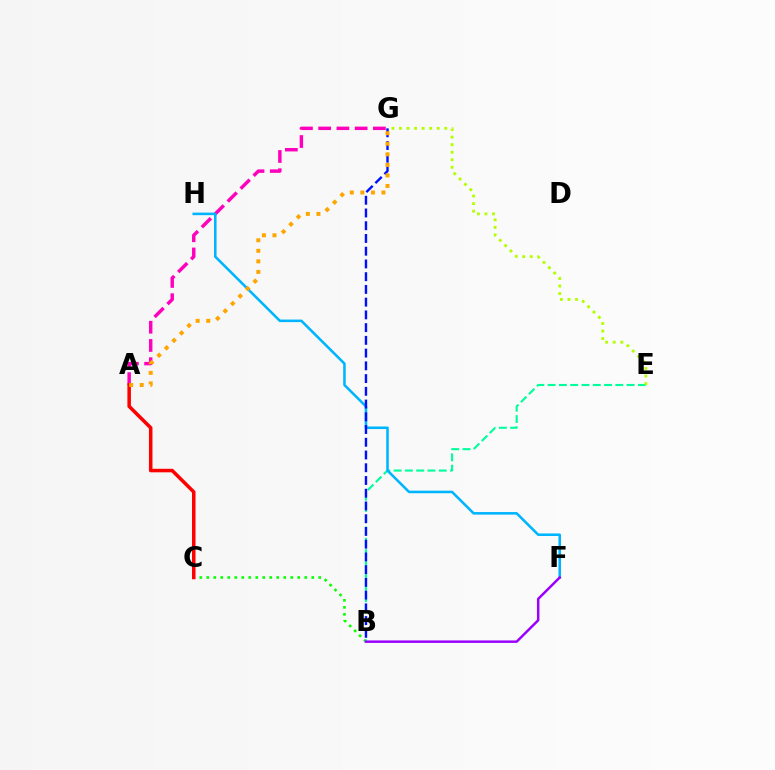{('B', 'C'): [{'color': '#08ff00', 'line_style': 'dotted', 'thickness': 1.9}], ('B', 'E'): [{'color': '#00ff9d', 'line_style': 'dashed', 'thickness': 1.53}], ('A', 'G'): [{'color': '#ff00bd', 'line_style': 'dashed', 'thickness': 2.48}, {'color': '#ffa500', 'line_style': 'dotted', 'thickness': 2.87}], ('E', 'G'): [{'color': '#b3ff00', 'line_style': 'dotted', 'thickness': 2.05}], ('F', 'H'): [{'color': '#00b5ff', 'line_style': 'solid', 'thickness': 1.84}], ('A', 'C'): [{'color': '#ff0000', 'line_style': 'solid', 'thickness': 2.54}], ('B', 'G'): [{'color': '#0010ff', 'line_style': 'dashed', 'thickness': 1.73}], ('B', 'F'): [{'color': '#9b00ff', 'line_style': 'solid', 'thickness': 1.78}]}